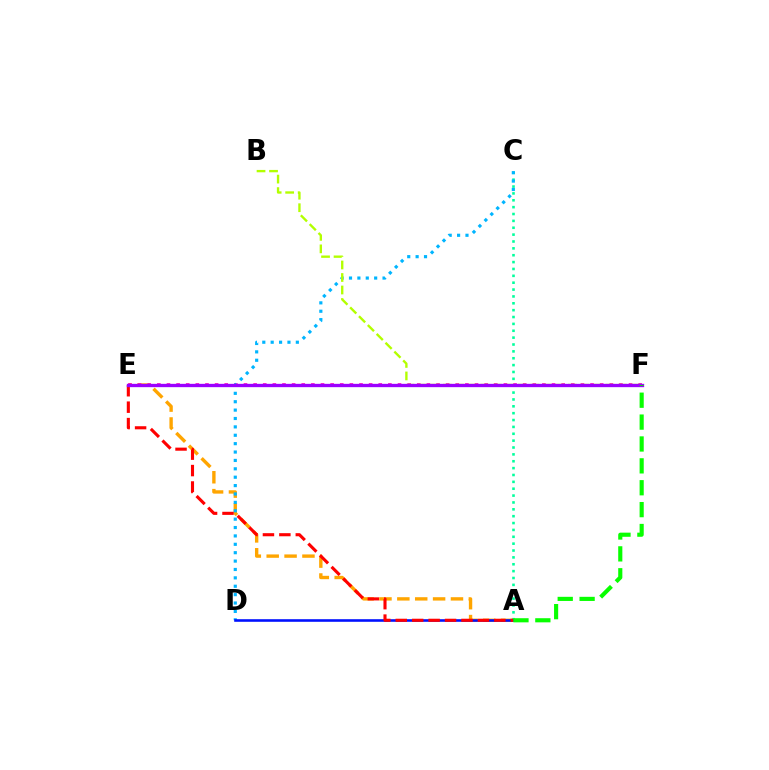{('A', 'E'): [{'color': '#ffa500', 'line_style': 'dashed', 'thickness': 2.43}, {'color': '#ff0000', 'line_style': 'dashed', 'thickness': 2.23}], ('E', 'F'): [{'color': '#ff00bd', 'line_style': 'dotted', 'thickness': 2.62}, {'color': '#9b00ff', 'line_style': 'solid', 'thickness': 2.39}], ('A', 'C'): [{'color': '#00ff9d', 'line_style': 'dotted', 'thickness': 1.87}], ('C', 'D'): [{'color': '#00b5ff', 'line_style': 'dotted', 'thickness': 2.28}], ('A', 'D'): [{'color': '#0010ff', 'line_style': 'solid', 'thickness': 1.87}], ('B', 'F'): [{'color': '#b3ff00', 'line_style': 'dashed', 'thickness': 1.7}], ('A', 'F'): [{'color': '#08ff00', 'line_style': 'dashed', 'thickness': 2.97}]}